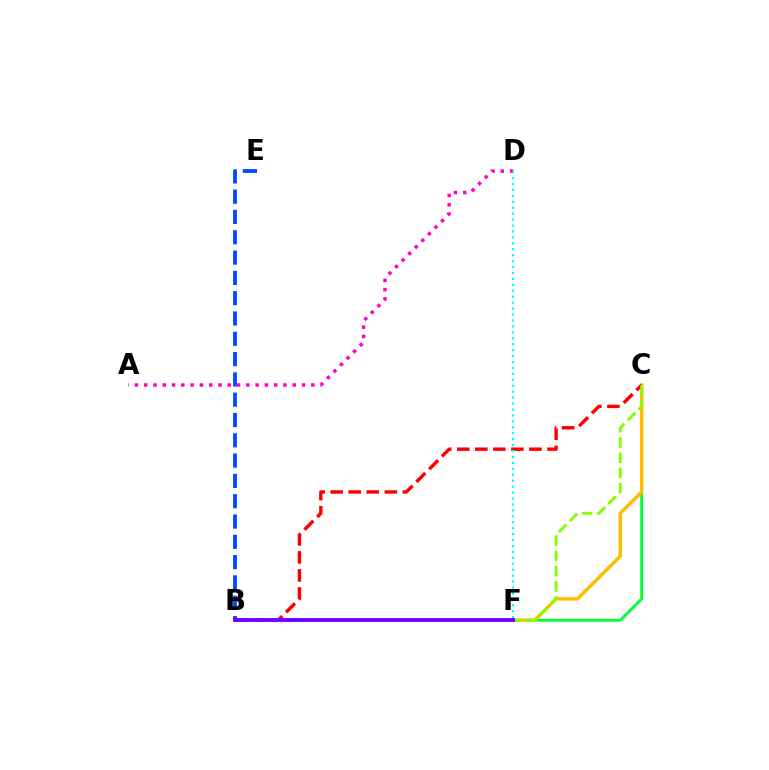{('C', 'F'): [{'color': '#00ff39', 'line_style': 'solid', 'thickness': 2.07}, {'color': '#ffbd00', 'line_style': 'solid', 'thickness': 2.48}], ('A', 'D'): [{'color': '#ff00cf', 'line_style': 'dotted', 'thickness': 2.52}], ('B', 'E'): [{'color': '#004bff', 'line_style': 'dashed', 'thickness': 2.76}], ('B', 'C'): [{'color': '#ff0000', 'line_style': 'dashed', 'thickness': 2.45}, {'color': '#84ff00', 'line_style': 'dashed', 'thickness': 2.07}], ('D', 'F'): [{'color': '#00fff6', 'line_style': 'dotted', 'thickness': 1.61}], ('B', 'F'): [{'color': '#7200ff', 'line_style': 'solid', 'thickness': 2.79}]}